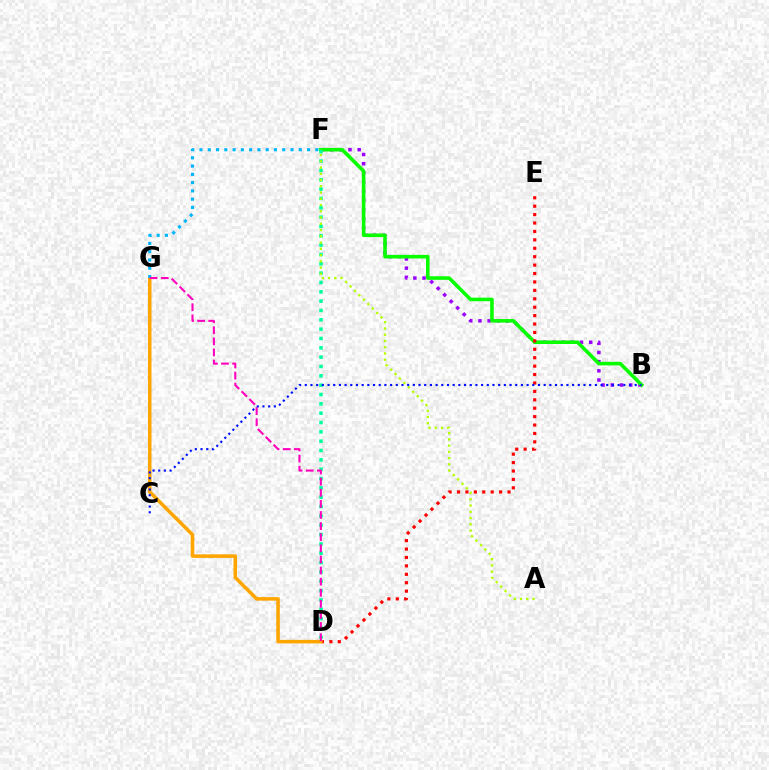{('B', 'F'): [{'color': '#9b00ff', 'line_style': 'dotted', 'thickness': 2.5}, {'color': '#08ff00', 'line_style': 'solid', 'thickness': 2.57}], ('D', 'E'): [{'color': '#ff0000', 'line_style': 'dotted', 'thickness': 2.29}], ('D', 'F'): [{'color': '#00ff9d', 'line_style': 'dotted', 'thickness': 2.54}], ('D', 'G'): [{'color': '#ffa500', 'line_style': 'solid', 'thickness': 2.57}, {'color': '#ff00bd', 'line_style': 'dashed', 'thickness': 1.51}], ('F', 'G'): [{'color': '#00b5ff', 'line_style': 'dotted', 'thickness': 2.25}], ('A', 'F'): [{'color': '#b3ff00', 'line_style': 'dotted', 'thickness': 1.7}], ('B', 'C'): [{'color': '#0010ff', 'line_style': 'dotted', 'thickness': 1.55}]}